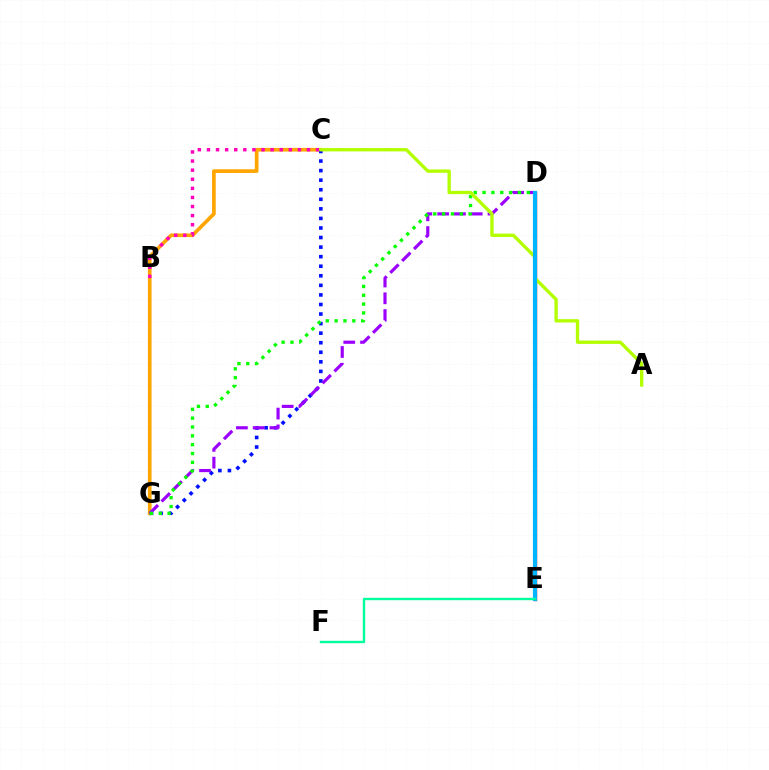{('D', 'E'): [{'color': '#ff0000', 'line_style': 'solid', 'thickness': 2.44}, {'color': '#00b5ff', 'line_style': 'solid', 'thickness': 2.98}], ('C', 'G'): [{'color': '#ffa500', 'line_style': 'solid', 'thickness': 2.64}, {'color': '#0010ff', 'line_style': 'dotted', 'thickness': 2.6}], ('B', 'C'): [{'color': '#ff00bd', 'line_style': 'dotted', 'thickness': 2.47}], ('D', 'G'): [{'color': '#9b00ff', 'line_style': 'dashed', 'thickness': 2.28}, {'color': '#08ff00', 'line_style': 'dotted', 'thickness': 2.4}], ('A', 'C'): [{'color': '#b3ff00', 'line_style': 'solid', 'thickness': 2.41}], ('E', 'F'): [{'color': '#00ff9d', 'line_style': 'solid', 'thickness': 1.73}]}